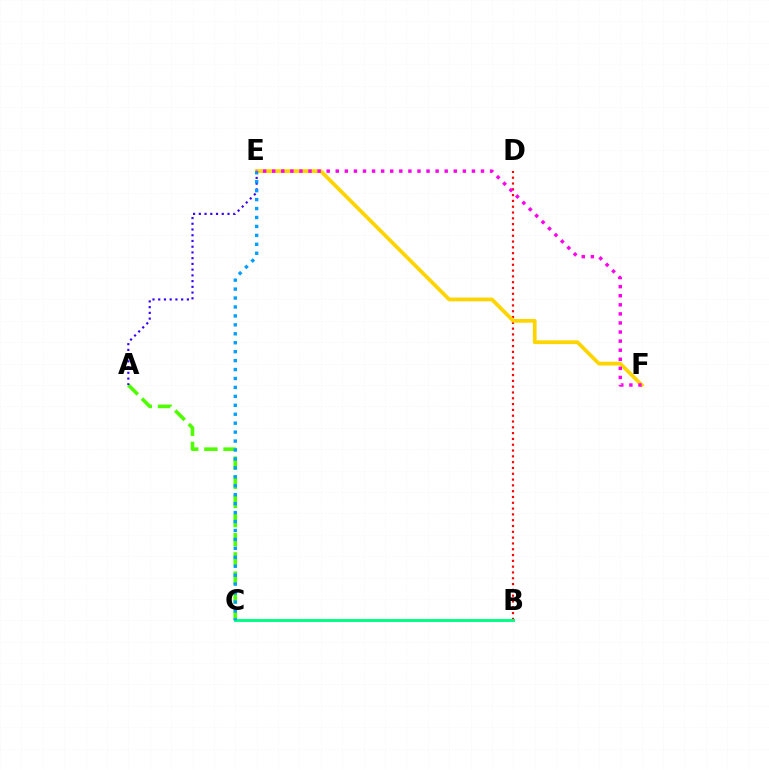{('B', 'D'): [{'color': '#ff0000', 'line_style': 'dotted', 'thickness': 1.58}], ('A', 'C'): [{'color': '#4fff00', 'line_style': 'dashed', 'thickness': 2.6}], ('B', 'C'): [{'color': '#00ff86', 'line_style': 'solid', 'thickness': 2.1}], ('E', 'F'): [{'color': '#ffd500', 'line_style': 'solid', 'thickness': 2.7}, {'color': '#ff00ed', 'line_style': 'dotted', 'thickness': 2.47}], ('A', 'E'): [{'color': '#3700ff', 'line_style': 'dotted', 'thickness': 1.56}], ('C', 'E'): [{'color': '#009eff', 'line_style': 'dotted', 'thickness': 2.43}]}